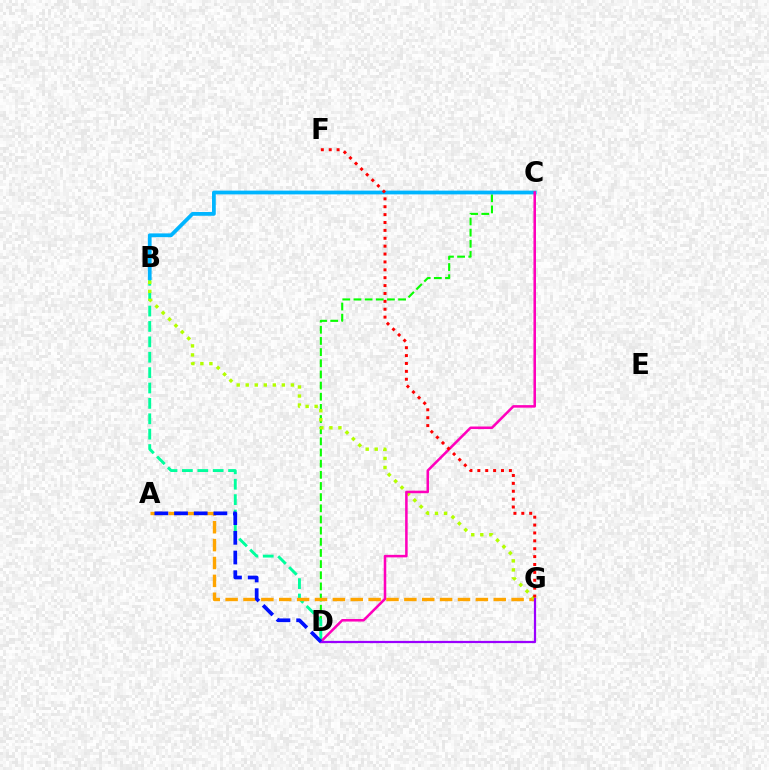{('C', 'D'): [{'color': '#08ff00', 'line_style': 'dashed', 'thickness': 1.52}, {'color': '#ff00bd', 'line_style': 'solid', 'thickness': 1.83}], ('B', 'D'): [{'color': '#00ff9d', 'line_style': 'dashed', 'thickness': 2.09}], ('A', 'G'): [{'color': '#ffa500', 'line_style': 'dashed', 'thickness': 2.43}], ('B', 'C'): [{'color': '#00b5ff', 'line_style': 'solid', 'thickness': 2.7}], ('B', 'G'): [{'color': '#b3ff00', 'line_style': 'dotted', 'thickness': 2.45}], ('F', 'G'): [{'color': '#ff0000', 'line_style': 'dotted', 'thickness': 2.14}], ('D', 'G'): [{'color': '#9b00ff', 'line_style': 'solid', 'thickness': 1.6}], ('A', 'D'): [{'color': '#0010ff', 'line_style': 'dashed', 'thickness': 2.67}]}